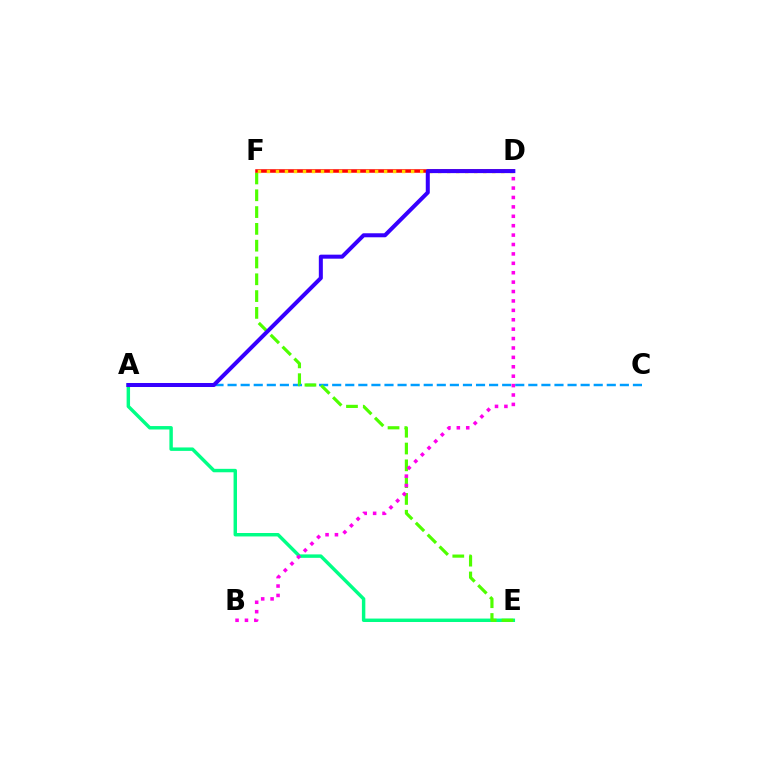{('A', 'E'): [{'color': '#00ff86', 'line_style': 'solid', 'thickness': 2.48}], ('A', 'C'): [{'color': '#009eff', 'line_style': 'dashed', 'thickness': 1.78}], ('E', 'F'): [{'color': '#4fff00', 'line_style': 'dashed', 'thickness': 2.28}], ('D', 'F'): [{'color': '#ff0000', 'line_style': 'solid', 'thickness': 2.54}, {'color': '#ffd500', 'line_style': 'dotted', 'thickness': 2.45}], ('B', 'D'): [{'color': '#ff00ed', 'line_style': 'dotted', 'thickness': 2.56}], ('A', 'D'): [{'color': '#3700ff', 'line_style': 'solid', 'thickness': 2.89}]}